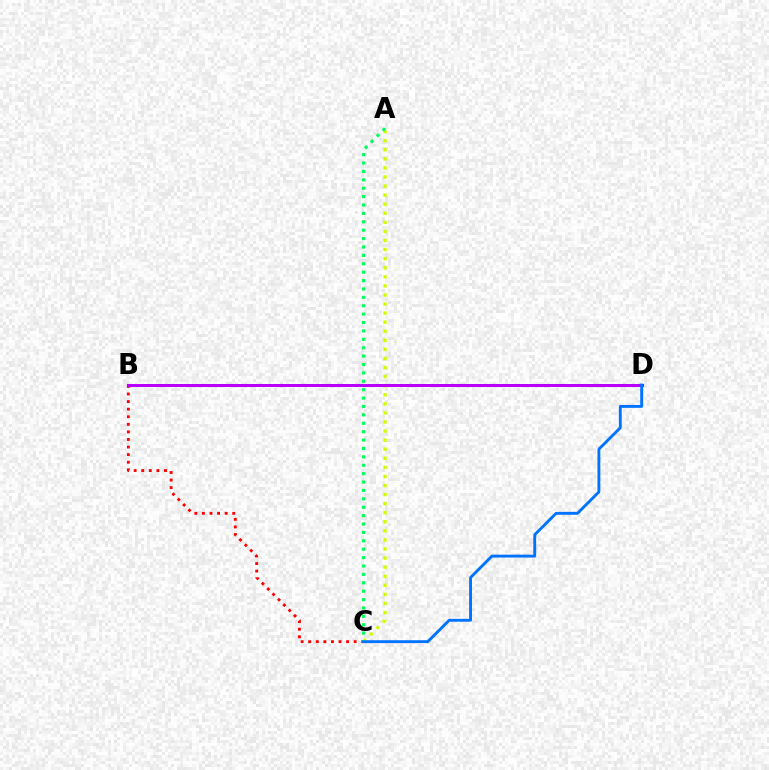{('B', 'C'): [{'color': '#ff0000', 'line_style': 'dotted', 'thickness': 2.06}], ('A', 'C'): [{'color': '#d1ff00', 'line_style': 'dotted', 'thickness': 2.47}, {'color': '#00ff5c', 'line_style': 'dotted', 'thickness': 2.28}], ('B', 'D'): [{'color': '#b900ff', 'line_style': 'solid', 'thickness': 2.18}], ('C', 'D'): [{'color': '#0074ff', 'line_style': 'solid', 'thickness': 2.08}]}